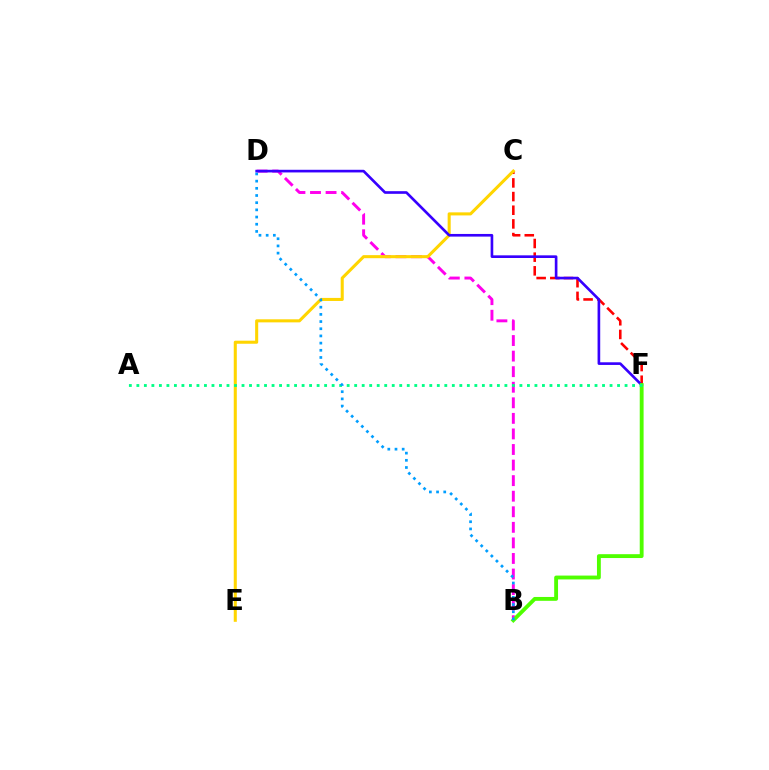{('B', 'D'): [{'color': '#ff00ed', 'line_style': 'dashed', 'thickness': 2.11}, {'color': '#009eff', 'line_style': 'dotted', 'thickness': 1.95}], ('C', 'F'): [{'color': '#ff0000', 'line_style': 'dashed', 'thickness': 1.86}], ('C', 'E'): [{'color': '#ffd500', 'line_style': 'solid', 'thickness': 2.2}], ('D', 'F'): [{'color': '#3700ff', 'line_style': 'solid', 'thickness': 1.91}], ('B', 'F'): [{'color': '#4fff00', 'line_style': 'solid', 'thickness': 2.78}], ('A', 'F'): [{'color': '#00ff86', 'line_style': 'dotted', 'thickness': 2.04}]}